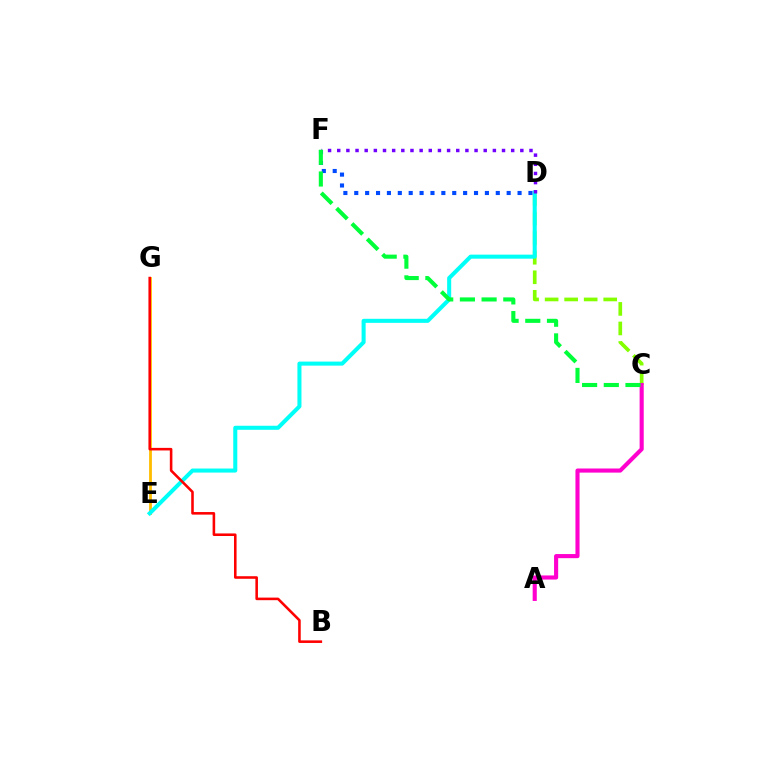{('C', 'D'): [{'color': '#84ff00', 'line_style': 'dashed', 'thickness': 2.65}], ('E', 'G'): [{'color': '#ffbd00', 'line_style': 'solid', 'thickness': 2.02}], ('D', 'E'): [{'color': '#00fff6', 'line_style': 'solid', 'thickness': 2.91}], ('A', 'C'): [{'color': '#ff00cf', 'line_style': 'solid', 'thickness': 2.96}], ('D', 'F'): [{'color': '#7200ff', 'line_style': 'dotted', 'thickness': 2.49}, {'color': '#004bff', 'line_style': 'dotted', 'thickness': 2.96}], ('B', 'G'): [{'color': '#ff0000', 'line_style': 'solid', 'thickness': 1.85}], ('C', 'F'): [{'color': '#00ff39', 'line_style': 'dashed', 'thickness': 2.95}]}